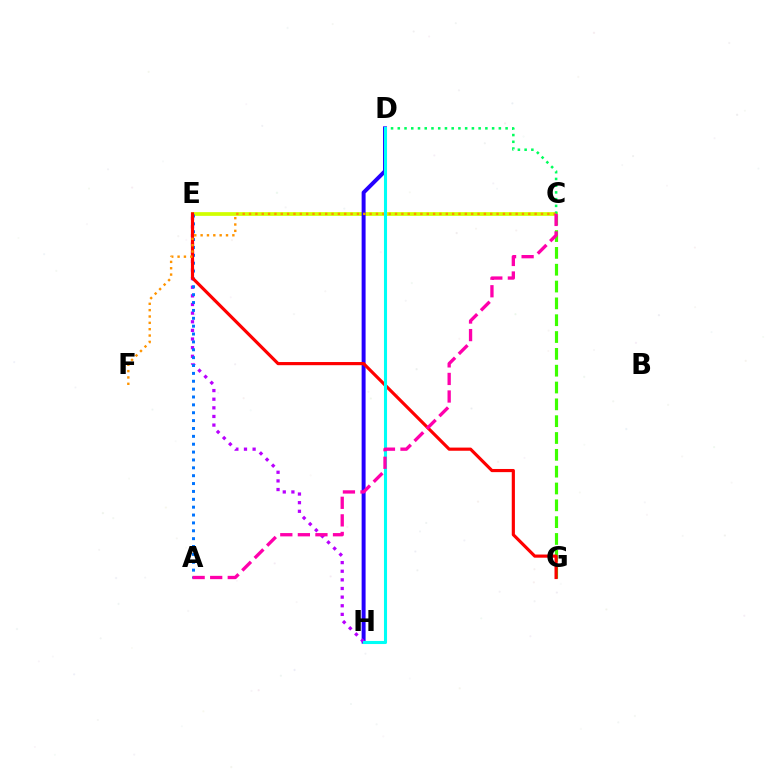{('C', 'G'): [{'color': '#3dff00', 'line_style': 'dashed', 'thickness': 2.29}], ('C', 'E'): [{'color': '#d1ff00', 'line_style': 'solid', 'thickness': 2.68}], ('D', 'H'): [{'color': '#2500ff', 'line_style': 'solid', 'thickness': 2.85}, {'color': '#00fff6', 'line_style': 'solid', 'thickness': 2.22}], ('E', 'H'): [{'color': '#b900ff', 'line_style': 'dotted', 'thickness': 2.34}], ('A', 'E'): [{'color': '#0074ff', 'line_style': 'dotted', 'thickness': 2.14}], ('C', 'D'): [{'color': '#00ff5c', 'line_style': 'dotted', 'thickness': 1.83}], ('E', 'G'): [{'color': '#ff0000', 'line_style': 'solid', 'thickness': 2.27}], ('C', 'F'): [{'color': '#ff9400', 'line_style': 'dotted', 'thickness': 1.72}], ('A', 'C'): [{'color': '#ff00ac', 'line_style': 'dashed', 'thickness': 2.39}]}